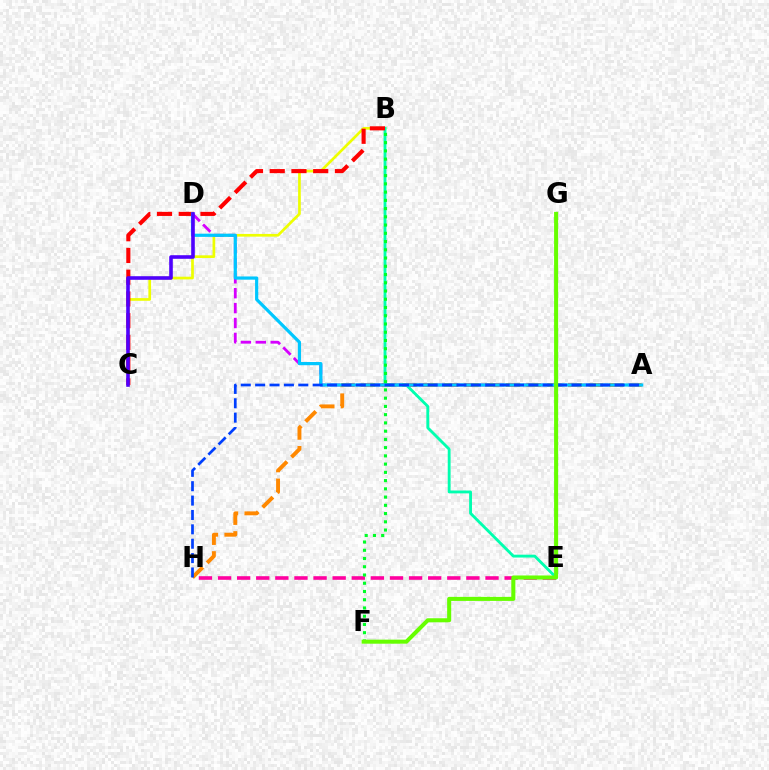{('B', 'C'): [{'color': '#eeff00', 'line_style': 'solid', 'thickness': 1.94}, {'color': '#ff0000', 'line_style': 'dashed', 'thickness': 2.95}], ('A', 'H'): [{'color': '#ff8800', 'line_style': 'dashed', 'thickness': 2.81}, {'color': '#003fff', 'line_style': 'dashed', 'thickness': 1.95}], ('B', 'E'): [{'color': '#00ffaf', 'line_style': 'solid', 'thickness': 2.06}], ('A', 'D'): [{'color': '#d600ff', 'line_style': 'dashed', 'thickness': 2.03}, {'color': '#00c7ff', 'line_style': 'solid', 'thickness': 2.3}], ('E', 'H'): [{'color': '#ff00a0', 'line_style': 'dashed', 'thickness': 2.6}], ('C', 'D'): [{'color': '#4f00ff', 'line_style': 'solid', 'thickness': 2.59}], ('B', 'F'): [{'color': '#00ff27', 'line_style': 'dotted', 'thickness': 2.24}], ('F', 'G'): [{'color': '#66ff00', 'line_style': 'solid', 'thickness': 2.91}]}